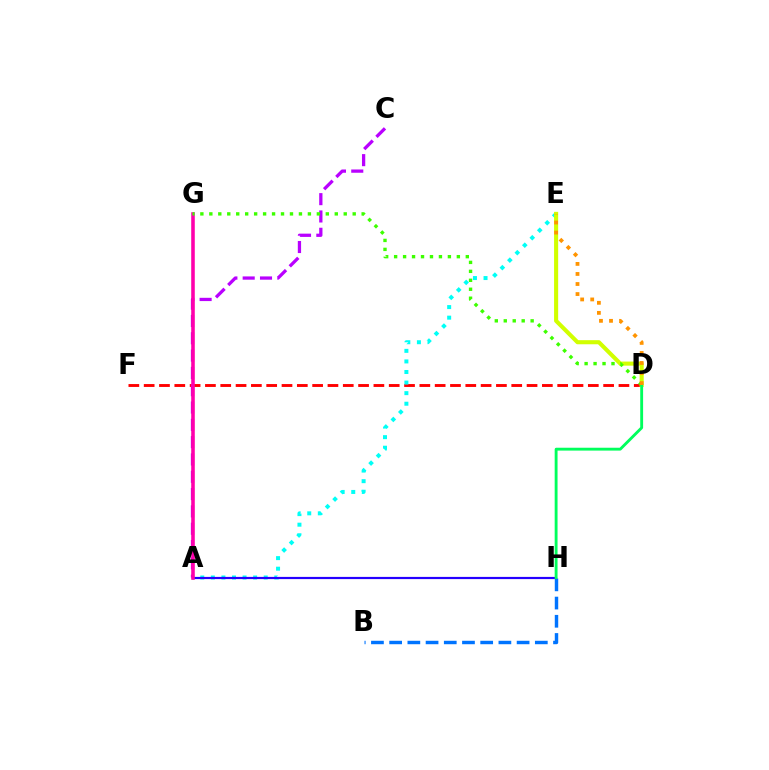{('D', 'F'): [{'color': '#ff0000', 'line_style': 'dashed', 'thickness': 2.08}], ('A', 'C'): [{'color': '#b900ff', 'line_style': 'dashed', 'thickness': 2.35}], ('A', 'E'): [{'color': '#00fff6', 'line_style': 'dotted', 'thickness': 2.87}], ('A', 'H'): [{'color': '#2500ff', 'line_style': 'solid', 'thickness': 1.58}], ('D', 'E'): [{'color': '#d1ff00', 'line_style': 'solid', 'thickness': 2.95}, {'color': '#ff9400', 'line_style': 'dotted', 'thickness': 2.73}], ('B', 'H'): [{'color': '#0074ff', 'line_style': 'dashed', 'thickness': 2.47}], ('A', 'G'): [{'color': '#ff00ac', 'line_style': 'solid', 'thickness': 2.57}], ('D', 'G'): [{'color': '#3dff00', 'line_style': 'dotted', 'thickness': 2.43}], ('D', 'H'): [{'color': '#00ff5c', 'line_style': 'solid', 'thickness': 2.06}]}